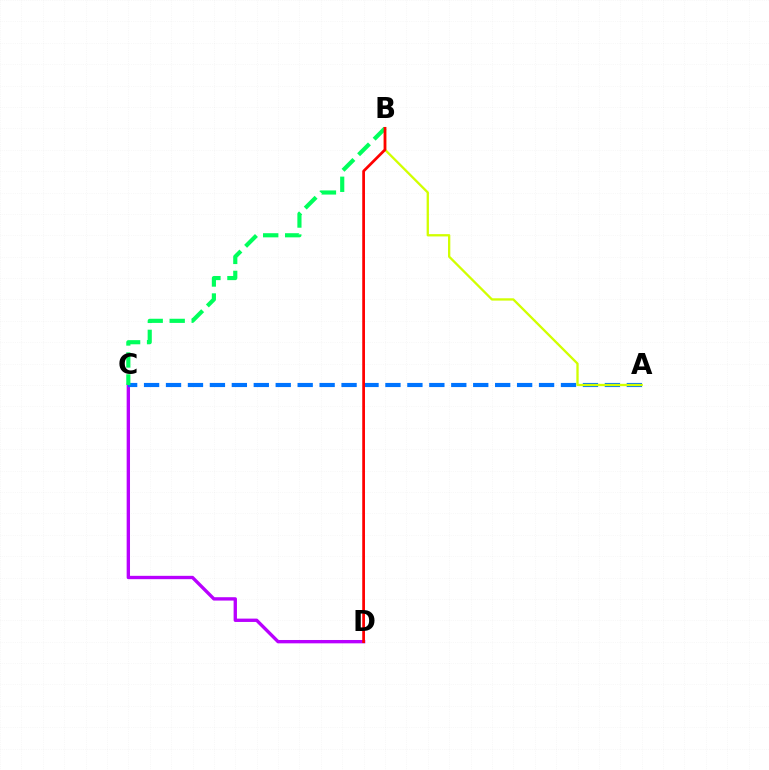{('C', 'D'): [{'color': '#b900ff', 'line_style': 'solid', 'thickness': 2.41}], ('A', 'C'): [{'color': '#0074ff', 'line_style': 'dashed', 'thickness': 2.98}], ('A', 'B'): [{'color': '#d1ff00', 'line_style': 'solid', 'thickness': 1.66}], ('B', 'C'): [{'color': '#00ff5c', 'line_style': 'dashed', 'thickness': 2.99}], ('B', 'D'): [{'color': '#ff0000', 'line_style': 'solid', 'thickness': 1.97}]}